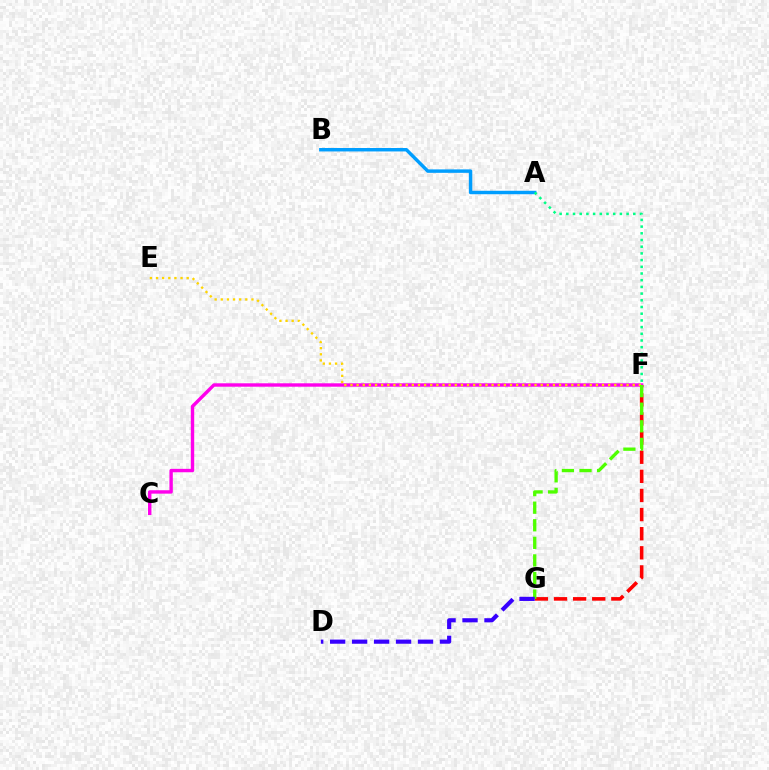{('A', 'B'): [{'color': '#009eff', 'line_style': 'solid', 'thickness': 2.48}], ('A', 'F'): [{'color': '#00ff86', 'line_style': 'dotted', 'thickness': 1.82}], ('F', 'G'): [{'color': '#ff0000', 'line_style': 'dashed', 'thickness': 2.6}, {'color': '#4fff00', 'line_style': 'dashed', 'thickness': 2.39}], ('C', 'F'): [{'color': '#ff00ed', 'line_style': 'solid', 'thickness': 2.45}], ('E', 'F'): [{'color': '#ffd500', 'line_style': 'dotted', 'thickness': 1.67}], ('D', 'G'): [{'color': '#3700ff', 'line_style': 'dashed', 'thickness': 2.98}]}